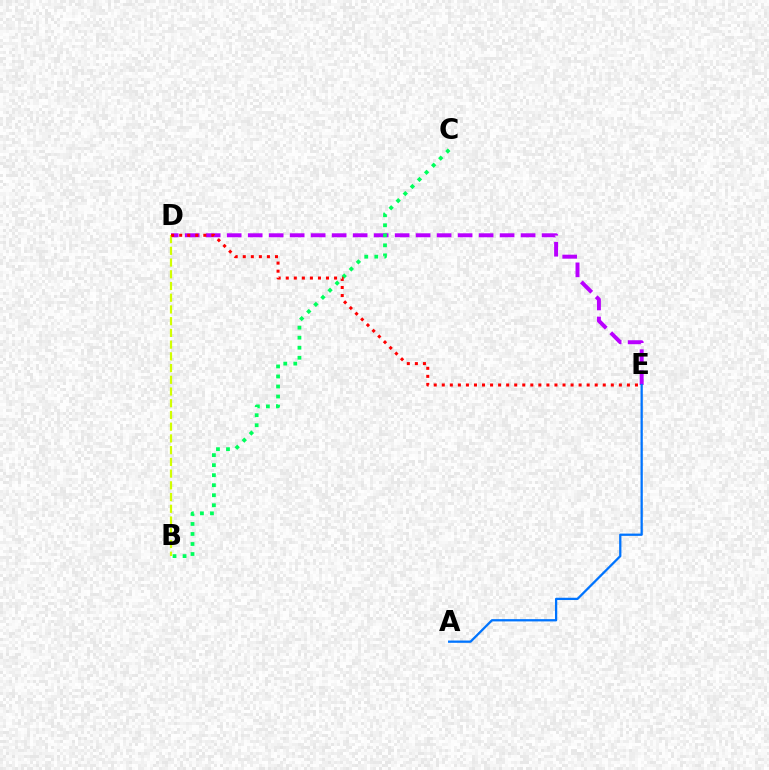{('D', 'E'): [{'color': '#b900ff', 'line_style': 'dashed', 'thickness': 2.85}, {'color': '#ff0000', 'line_style': 'dotted', 'thickness': 2.19}], ('A', 'E'): [{'color': '#0074ff', 'line_style': 'solid', 'thickness': 1.64}], ('B', 'C'): [{'color': '#00ff5c', 'line_style': 'dotted', 'thickness': 2.72}], ('B', 'D'): [{'color': '#d1ff00', 'line_style': 'dashed', 'thickness': 1.59}]}